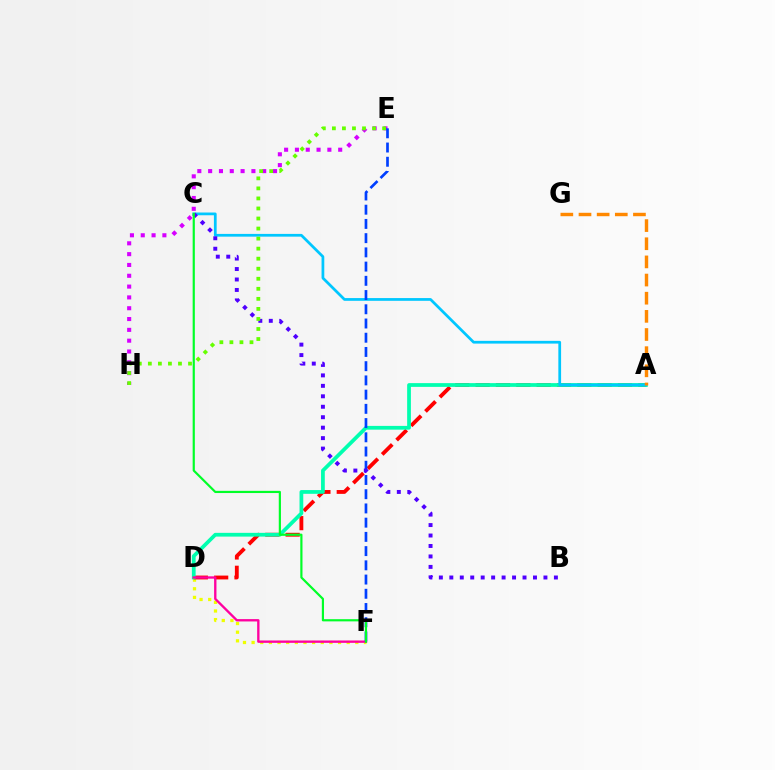{('D', 'F'): [{'color': '#eeff00', 'line_style': 'dotted', 'thickness': 2.35}, {'color': '#ff00a0', 'line_style': 'solid', 'thickness': 1.69}], ('A', 'D'): [{'color': '#ff0000', 'line_style': 'dashed', 'thickness': 2.76}, {'color': '#00ffaf', 'line_style': 'solid', 'thickness': 2.7}], ('E', 'H'): [{'color': '#d600ff', 'line_style': 'dotted', 'thickness': 2.94}, {'color': '#66ff00', 'line_style': 'dotted', 'thickness': 2.73}], ('A', 'C'): [{'color': '#00c7ff', 'line_style': 'solid', 'thickness': 1.98}], ('A', 'G'): [{'color': '#ff8800', 'line_style': 'dashed', 'thickness': 2.47}], ('E', 'F'): [{'color': '#003fff', 'line_style': 'dashed', 'thickness': 1.93}], ('B', 'C'): [{'color': '#4f00ff', 'line_style': 'dotted', 'thickness': 2.84}], ('C', 'F'): [{'color': '#00ff27', 'line_style': 'solid', 'thickness': 1.58}]}